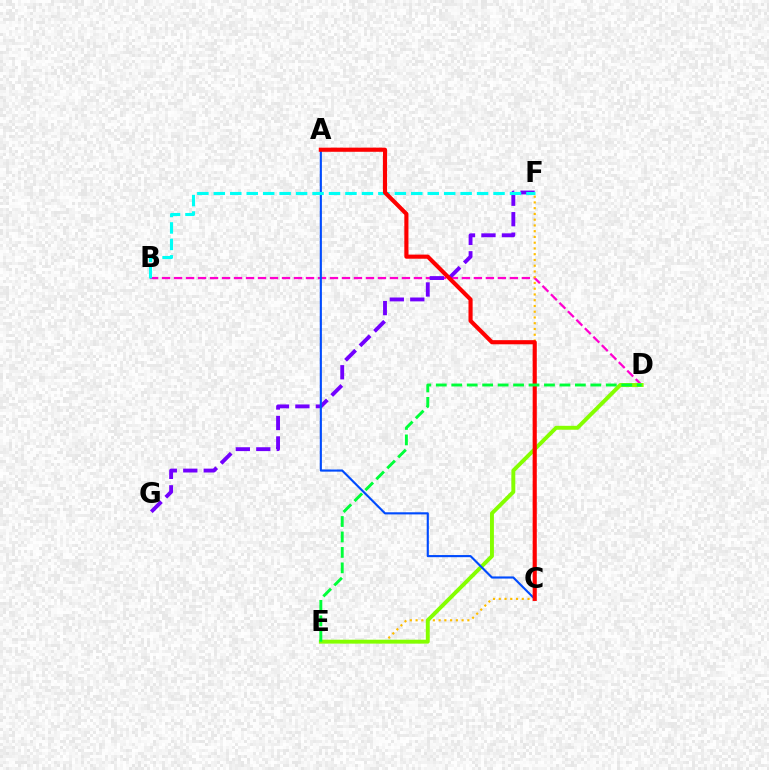{('B', 'D'): [{'color': '#ff00cf', 'line_style': 'dashed', 'thickness': 1.63}], ('E', 'F'): [{'color': '#ffbd00', 'line_style': 'dotted', 'thickness': 1.56}], ('D', 'E'): [{'color': '#84ff00', 'line_style': 'solid', 'thickness': 2.82}, {'color': '#00ff39', 'line_style': 'dashed', 'thickness': 2.1}], ('F', 'G'): [{'color': '#7200ff', 'line_style': 'dashed', 'thickness': 2.78}], ('A', 'C'): [{'color': '#004bff', 'line_style': 'solid', 'thickness': 1.53}, {'color': '#ff0000', 'line_style': 'solid', 'thickness': 2.97}], ('B', 'F'): [{'color': '#00fff6', 'line_style': 'dashed', 'thickness': 2.24}]}